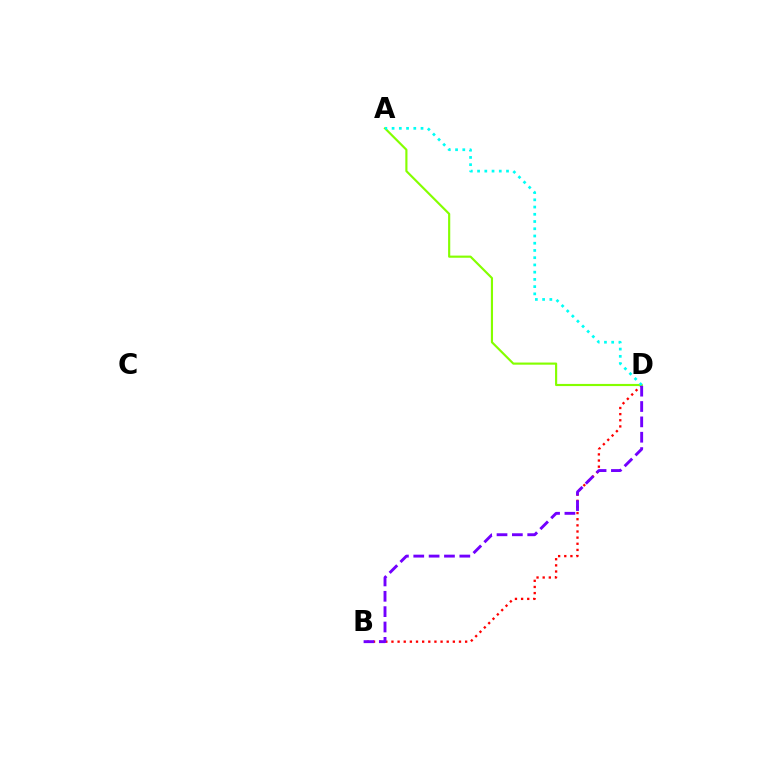{('B', 'D'): [{'color': '#ff0000', 'line_style': 'dotted', 'thickness': 1.67}, {'color': '#7200ff', 'line_style': 'dashed', 'thickness': 2.09}], ('A', 'D'): [{'color': '#84ff00', 'line_style': 'solid', 'thickness': 1.55}, {'color': '#00fff6', 'line_style': 'dotted', 'thickness': 1.97}]}